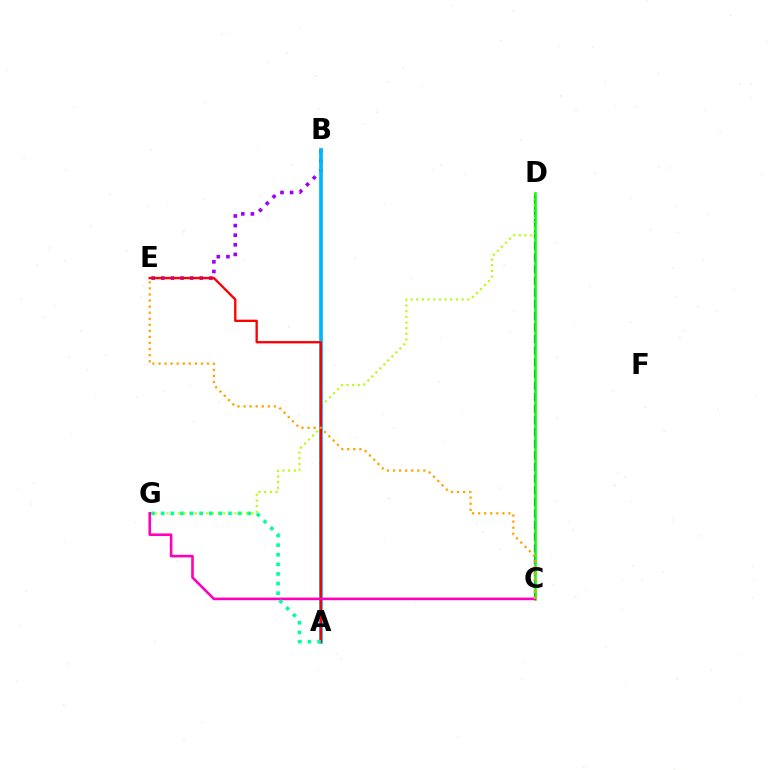{('C', 'D'): [{'color': '#0010ff', 'line_style': 'dashed', 'thickness': 1.58}, {'color': '#08ff00', 'line_style': 'solid', 'thickness': 1.81}], ('B', 'E'): [{'color': '#9b00ff', 'line_style': 'dotted', 'thickness': 2.61}], ('D', 'G'): [{'color': '#b3ff00', 'line_style': 'dotted', 'thickness': 1.54}], ('A', 'B'): [{'color': '#00b5ff', 'line_style': 'solid', 'thickness': 2.66}], ('A', 'E'): [{'color': '#ff0000', 'line_style': 'solid', 'thickness': 1.68}], ('C', 'G'): [{'color': '#ff00bd', 'line_style': 'solid', 'thickness': 1.87}], ('A', 'G'): [{'color': '#00ff9d', 'line_style': 'dotted', 'thickness': 2.61}], ('C', 'E'): [{'color': '#ffa500', 'line_style': 'dotted', 'thickness': 1.65}]}